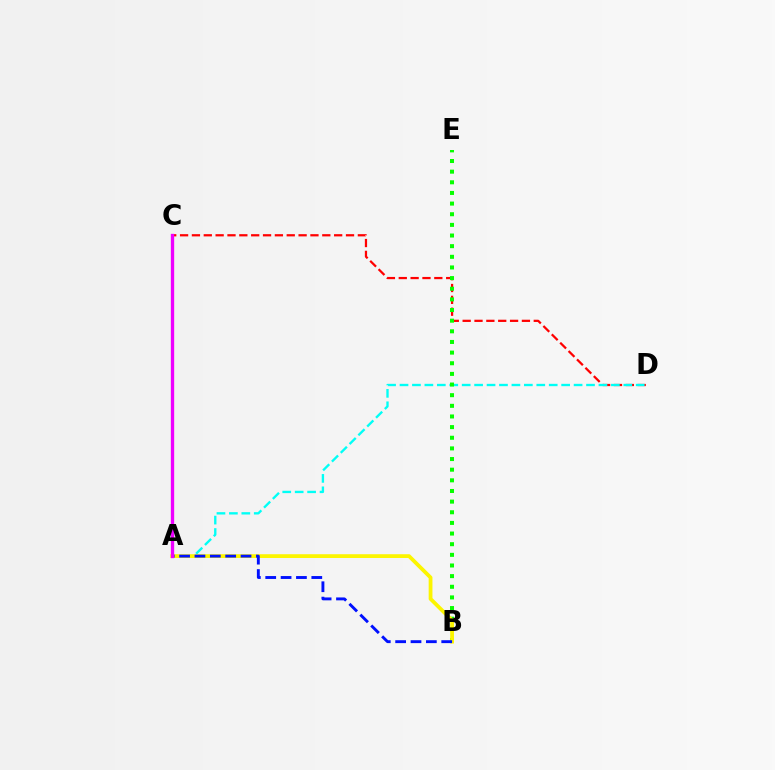{('C', 'D'): [{'color': '#ff0000', 'line_style': 'dashed', 'thickness': 1.61}], ('A', 'D'): [{'color': '#00fff6', 'line_style': 'dashed', 'thickness': 1.69}], ('B', 'E'): [{'color': '#08ff00', 'line_style': 'dotted', 'thickness': 2.89}], ('A', 'B'): [{'color': '#fcf500', 'line_style': 'solid', 'thickness': 2.73}, {'color': '#0010ff', 'line_style': 'dashed', 'thickness': 2.09}], ('A', 'C'): [{'color': '#ee00ff', 'line_style': 'solid', 'thickness': 2.4}]}